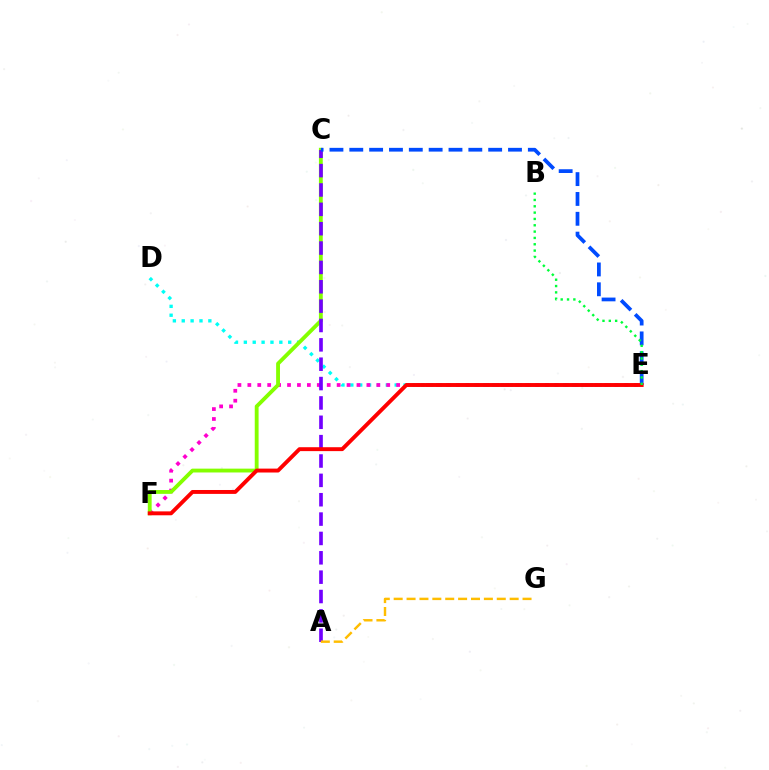{('D', 'E'): [{'color': '#00fff6', 'line_style': 'dotted', 'thickness': 2.41}], ('E', 'F'): [{'color': '#ff00cf', 'line_style': 'dotted', 'thickness': 2.7}, {'color': '#ff0000', 'line_style': 'solid', 'thickness': 2.81}], ('C', 'F'): [{'color': '#84ff00', 'line_style': 'solid', 'thickness': 2.76}], ('A', 'C'): [{'color': '#7200ff', 'line_style': 'dashed', 'thickness': 2.63}], ('C', 'E'): [{'color': '#004bff', 'line_style': 'dashed', 'thickness': 2.7}], ('B', 'E'): [{'color': '#00ff39', 'line_style': 'dotted', 'thickness': 1.72}], ('A', 'G'): [{'color': '#ffbd00', 'line_style': 'dashed', 'thickness': 1.75}]}